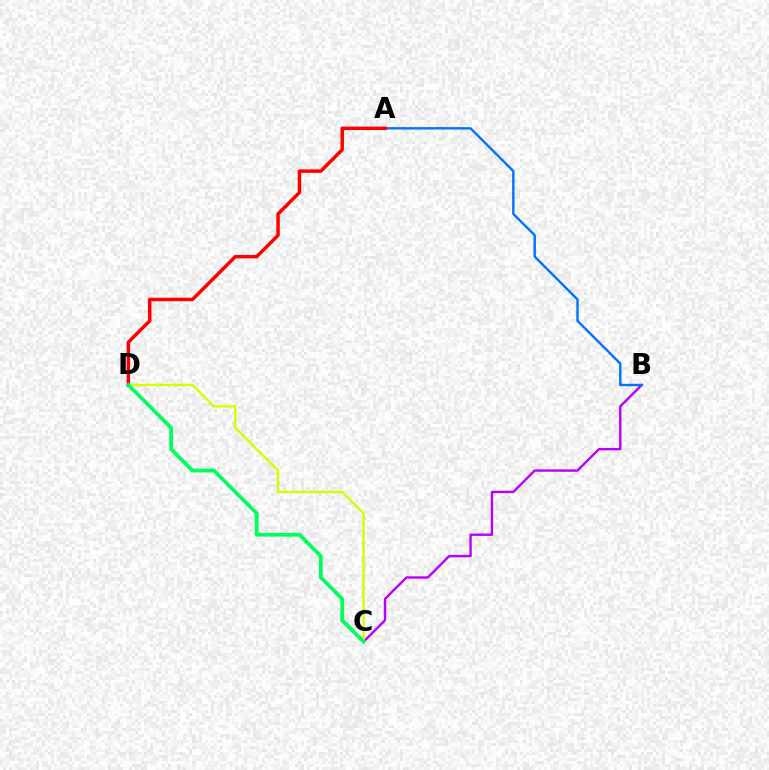{('B', 'C'): [{'color': '#b900ff', 'line_style': 'solid', 'thickness': 1.72}], ('C', 'D'): [{'color': '#d1ff00', 'line_style': 'solid', 'thickness': 1.72}, {'color': '#00ff5c', 'line_style': 'solid', 'thickness': 2.73}], ('A', 'B'): [{'color': '#0074ff', 'line_style': 'solid', 'thickness': 1.74}], ('A', 'D'): [{'color': '#ff0000', 'line_style': 'solid', 'thickness': 2.5}]}